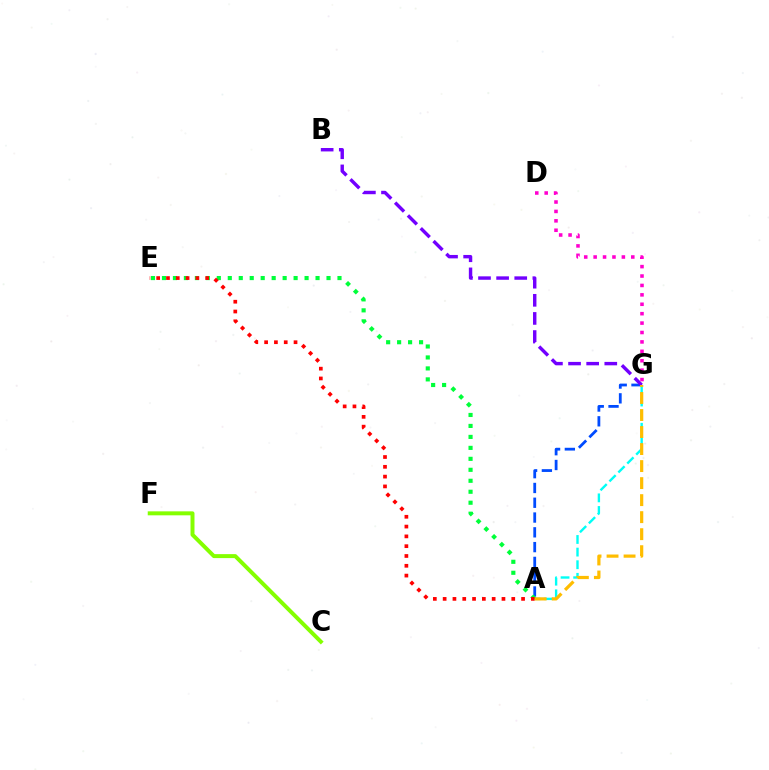{('C', 'F'): [{'color': '#84ff00', 'line_style': 'solid', 'thickness': 2.86}], ('A', 'G'): [{'color': '#00fff6', 'line_style': 'dashed', 'thickness': 1.71}, {'color': '#004bff', 'line_style': 'dashed', 'thickness': 2.01}, {'color': '#ffbd00', 'line_style': 'dashed', 'thickness': 2.31}], ('A', 'E'): [{'color': '#00ff39', 'line_style': 'dotted', 'thickness': 2.98}, {'color': '#ff0000', 'line_style': 'dotted', 'thickness': 2.66}], ('B', 'G'): [{'color': '#7200ff', 'line_style': 'dashed', 'thickness': 2.46}], ('D', 'G'): [{'color': '#ff00cf', 'line_style': 'dotted', 'thickness': 2.56}]}